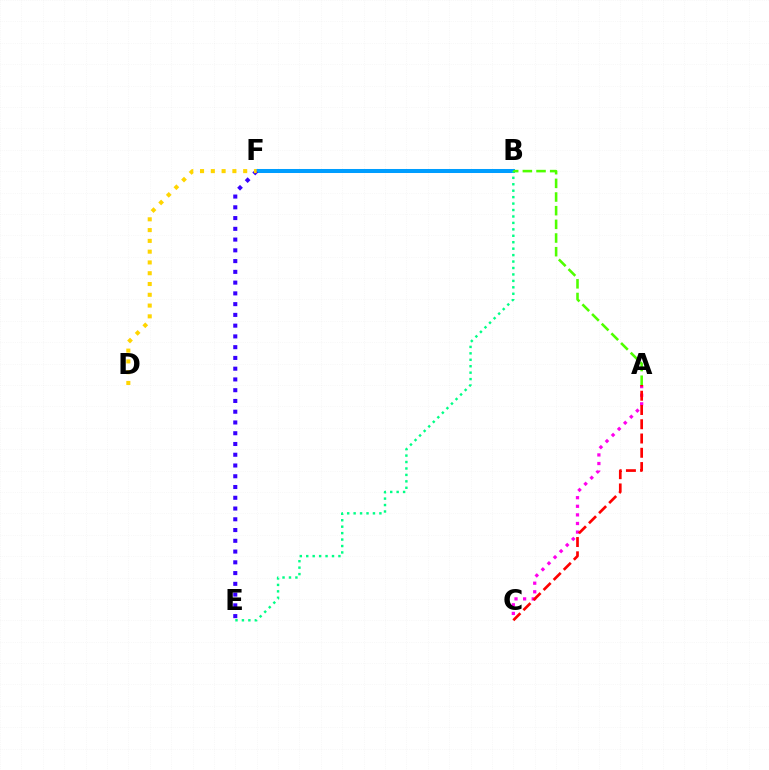{('B', 'F'): [{'color': '#009eff', 'line_style': 'solid', 'thickness': 2.89}], ('B', 'E'): [{'color': '#00ff86', 'line_style': 'dotted', 'thickness': 1.75}], ('A', 'C'): [{'color': '#ff00ed', 'line_style': 'dotted', 'thickness': 2.34}, {'color': '#ff0000', 'line_style': 'dashed', 'thickness': 1.94}], ('E', 'F'): [{'color': '#3700ff', 'line_style': 'dotted', 'thickness': 2.92}], ('A', 'B'): [{'color': '#4fff00', 'line_style': 'dashed', 'thickness': 1.86}], ('D', 'F'): [{'color': '#ffd500', 'line_style': 'dotted', 'thickness': 2.93}]}